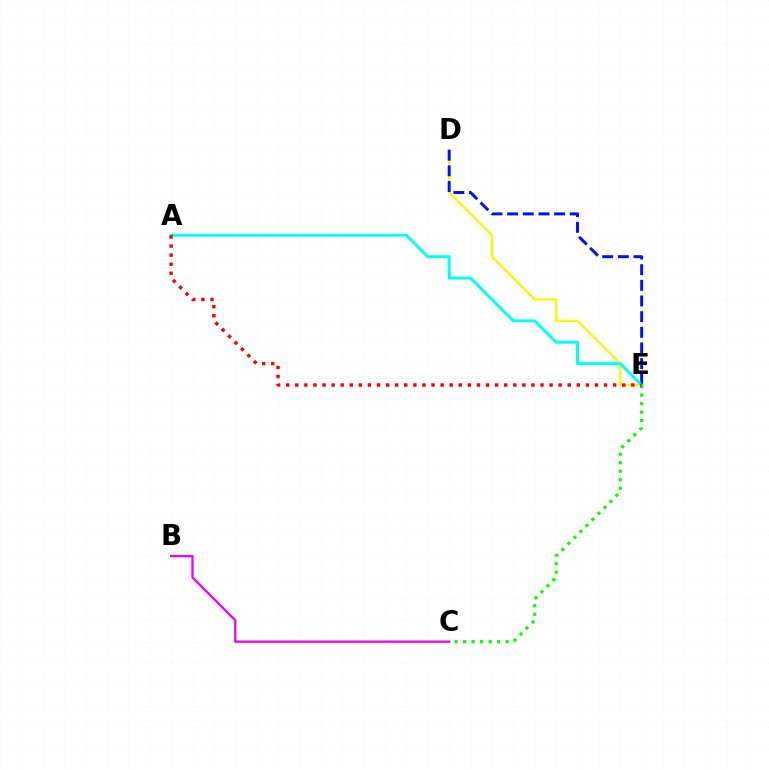{('D', 'E'): [{'color': '#fcf500', 'line_style': 'solid', 'thickness': 1.64}, {'color': '#0010ff', 'line_style': 'dashed', 'thickness': 2.13}], ('C', 'E'): [{'color': '#08ff00', 'line_style': 'dotted', 'thickness': 2.31}], ('B', 'C'): [{'color': '#ee00ff', 'line_style': 'solid', 'thickness': 1.66}], ('A', 'E'): [{'color': '#00fff6', 'line_style': 'solid', 'thickness': 2.12}, {'color': '#ff0000', 'line_style': 'dotted', 'thickness': 2.47}]}